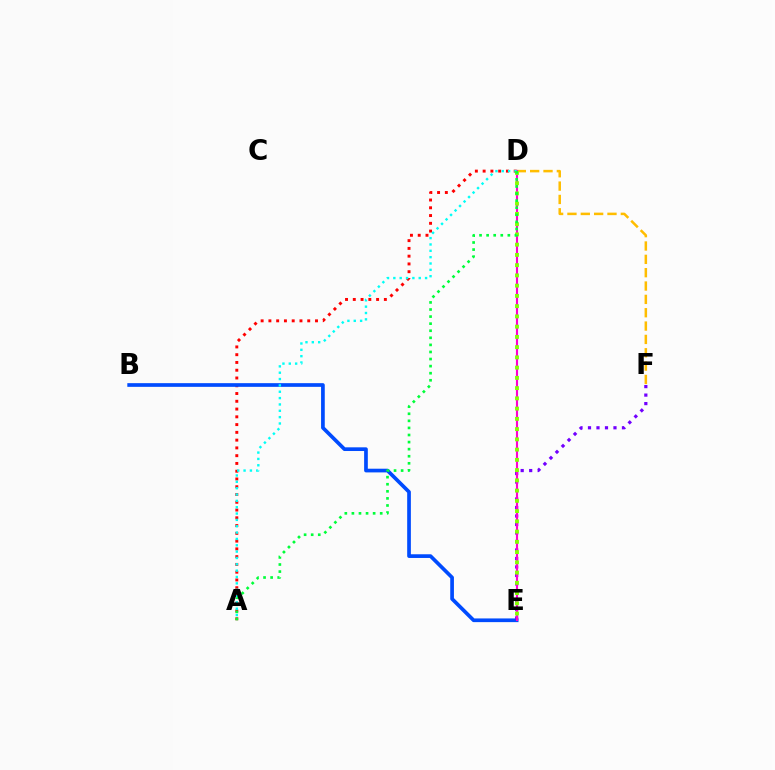{('A', 'D'): [{'color': '#ff0000', 'line_style': 'dotted', 'thickness': 2.11}, {'color': '#00fff6', 'line_style': 'dotted', 'thickness': 1.72}, {'color': '#00ff39', 'line_style': 'dotted', 'thickness': 1.92}], ('D', 'F'): [{'color': '#ffbd00', 'line_style': 'dashed', 'thickness': 1.81}], ('B', 'E'): [{'color': '#004bff', 'line_style': 'solid', 'thickness': 2.66}], ('E', 'F'): [{'color': '#7200ff', 'line_style': 'dotted', 'thickness': 2.31}], ('D', 'E'): [{'color': '#ff00cf', 'line_style': 'solid', 'thickness': 1.54}, {'color': '#84ff00', 'line_style': 'dotted', 'thickness': 2.78}]}